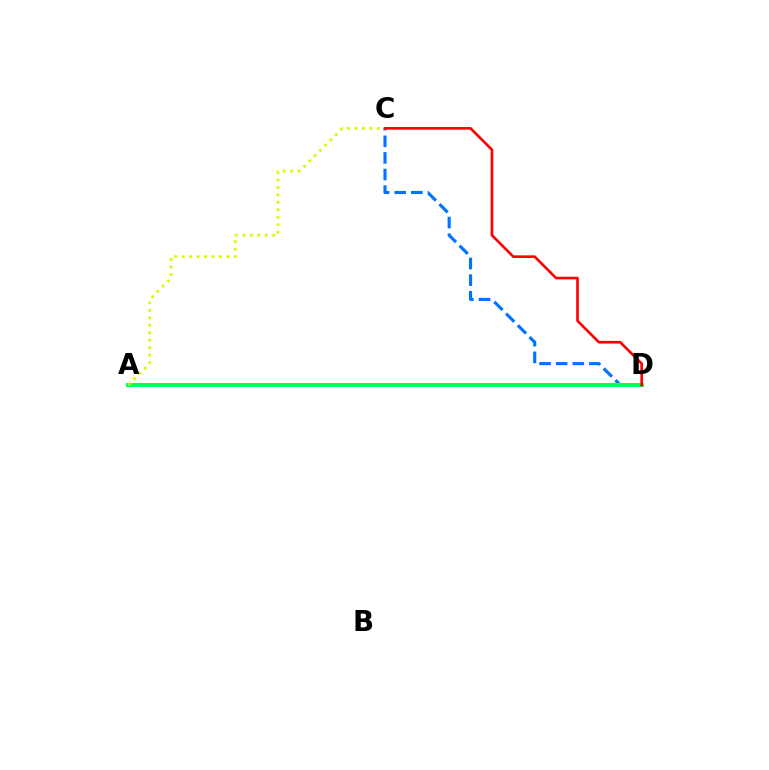{('A', 'D'): [{'color': '#b900ff', 'line_style': 'solid', 'thickness': 1.52}, {'color': '#00ff5c', 'line_style': 'solid', 'thickness': 2.91}], ('C', 'D'): [{'color': '#0074ff', 'line_style': 'dashed', 'thickness': 2.26}, {'color': '#ff0000', 'line_style': 'solid', 'thickness': 1.9}], ('A', 'C'): [{'color': '#d1ff00', 'line_style': 'dotted', 'thickness': 2.03}]}